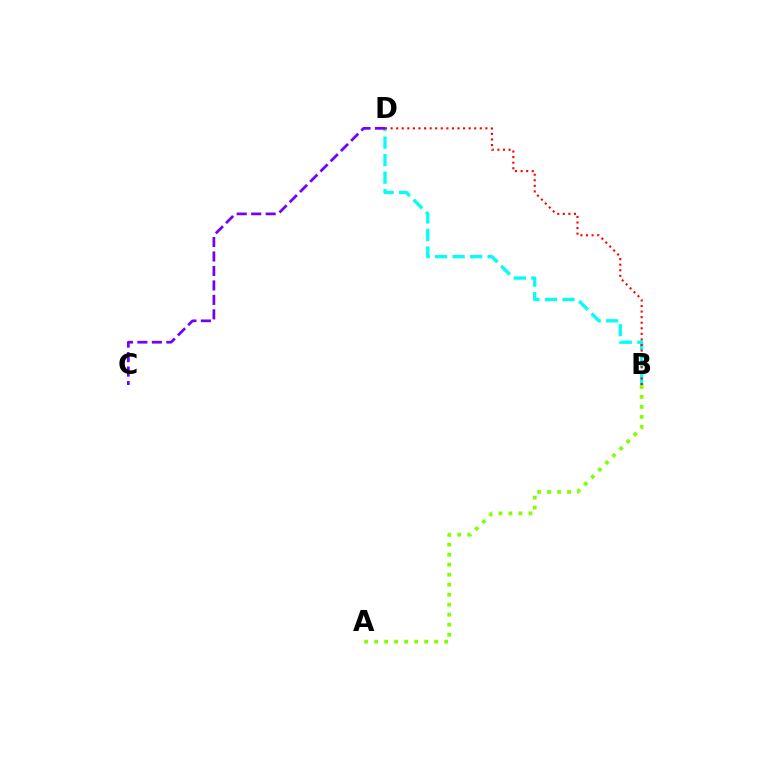{('A', 'B'): [{'color': '#84ff00', 'line_style': 'dotted', 'thickness': 2.72}], ('B', 'D'): [{'color': '#00fff6', 'line_style': 'dashed', 'thickness': 2.38}, {'color': '#ff0000', 'line_style': 'dotted', 'thickness': 1.51}], ('C', 'D'): [{'color': '#7200ff', 'line_style': 'dashed', 'thickness': 1.97}]}